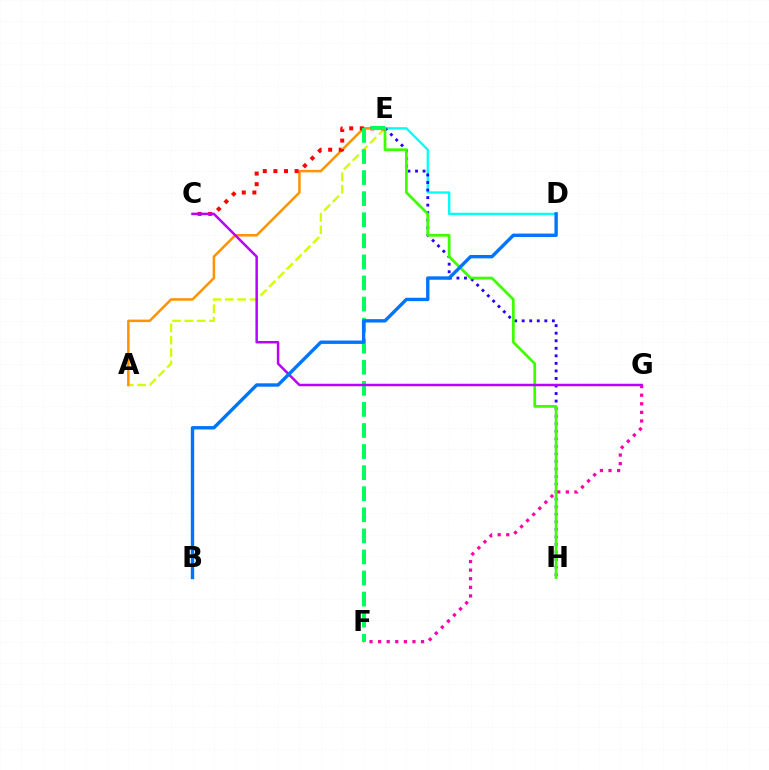{('A', 'E'): [{'color': '#d1ff00', 'line_style': 'dashed', 'thickness': 1.68}, {'color': '#ff9400', 'line_style': 'solid', 'thickness': 1.82}], ('D', 'E'): [{'color': '#00fff6', 'line_style': 'solid', 'thickness': 1.68}], ('E', 'H'): [{'color': '#2500ff', 'line_style': 'dotted', 'thickness': 2.05}, {'color': '#3dff00', 'line_style': 'solid', 'thickness': 1.98}], ('F', 'G'): [{'color': '#ff00ac', 'line_style': 'dotted', 'thickness': 2.33}], ('C', 'E'): [{'color': '#ff0000', 'line_style': 'dotted', 'thickness': 2.88}], ('E', 'F'): [{'color': '#00ff5c', 'line_style': 'dashed', 'thickness': 2.86}], ('C', 'G'): [{'color': '#b900ff', 'line_style': 'solid', 'thickness': 1.79}], ('B', 'D'): [{'color': '#0074ff', 'line_style': 'solid', 'thickness': 2.43}]}